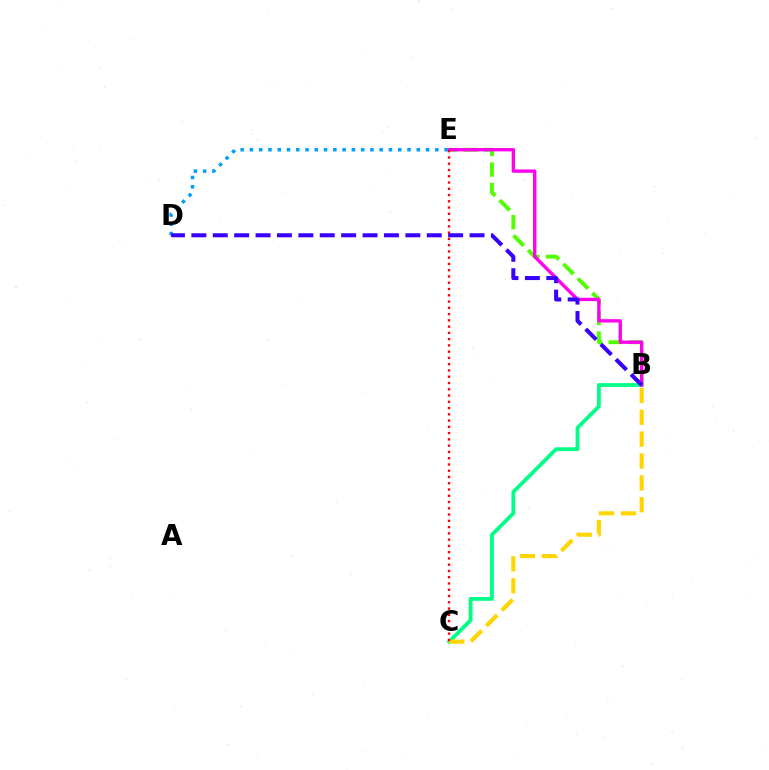{('B', 'C'): [{'color': '#00ff86', 'line_style': 'solid', 'thickness': 2.75}, {'color': '#ffd500', 'line_style': 'dashed', 'thickness': 2.97}], ('B', 'E'): [{'color': '#4fff00', 'line_style': 'dashed', 'thickness': 2.79}, {'color': '#ff00ed', 'line_style': 'solid', 'thickness': 2.41}], ('D', 'E'): [{'color': '#009eff', 'line_style': 'dotted', 'thickness': 2.52}], ('C', 'E'): [{'color': '#ff0000', 'line_style': 'dotted', 'thickness': 1.7}], ('B', 'D'): [{'color': '#3700ff', 'line_style': 'dashed', 'thickness': 2.91}]}